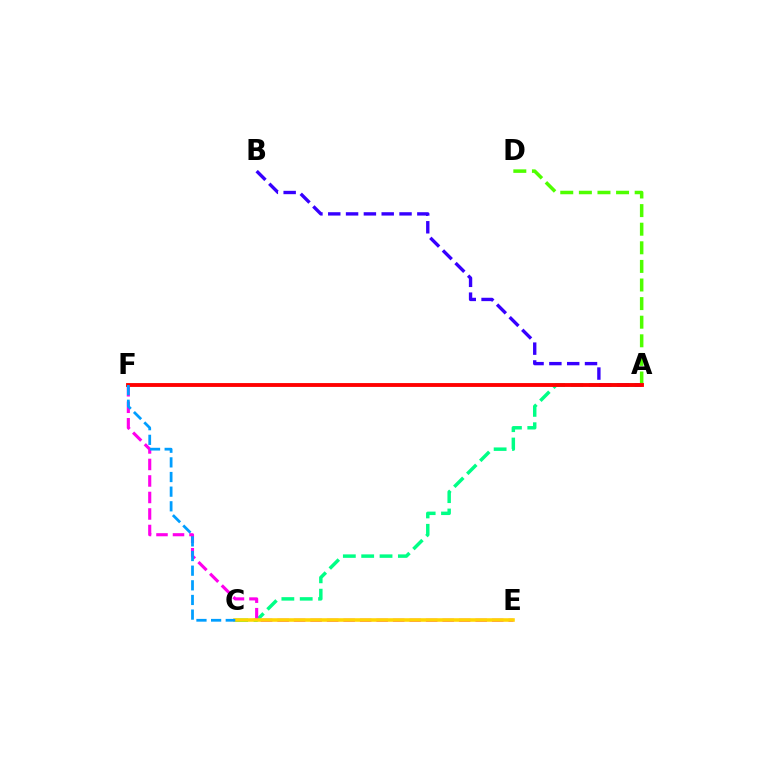{('A', 'C'): [{'color': '#00ff86', 'line_style': 'dashed', 'thickness': 2.49}], ('A', 'B'): [{'color': '#3700ff', 'line_style': 'dashed', 'thickness': 2.42}], ('A', 'D'): [{'color': '#4fff00', 'line_style': 'dashed', 'thickness': 2.53}], ('E', 'F'): [{'color': '#ff00ed', 'line_style': 'dashed', 'thickness': 2.24}], ('C', 'E'): [{'color': '#ffd500', 'line_style': 'solid', 'thickness': 2.57}], ('A', 'F'): [{'color': '#ff0000', 'line_style': 'solid', 'thickness': 2.77}], ('C', 'F'): [{'color': '#009eff', 'line_style': 'dashed', 'thickness': 1.99}]}